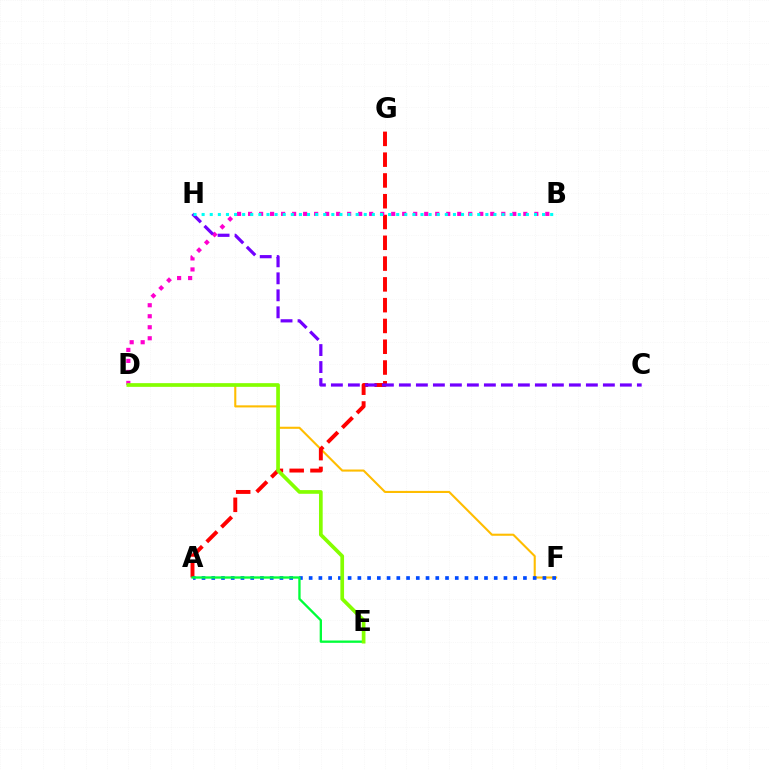{('D', 'F'): [{'color': '#ffbd00', 'line_style': 'solid', 'thickness': 1.51}], ('A', 'G'): [{'color': '#ff0000', 'line_style': 'dashed', 'thickness': 2.82}], ('B', 'D'): [{'color': '#ff00cf', 'line_style': 'dotted', 'thickness': 2.99}], ('A', 'F'): [{'color': '#004bff', 'line_style': 'dotted', 'thickness': 2.65}], ('C', 'H'): [{'color': '#7200ff', 'line_style': 'dashed', 'thickness': 2.31}], ('A', 'E'): [{'color': '#00ff39', 'line_style': 'solid', 'thickness': 1.67}], ('D', 'E'): [{'color': '#84ff00', 'line_style': 'solid', 'thickness': 2.66}], ('B', 'H'): [{'color': '#00fff6', 'line_style': 'dotted', 'thickness': 2.2}]}